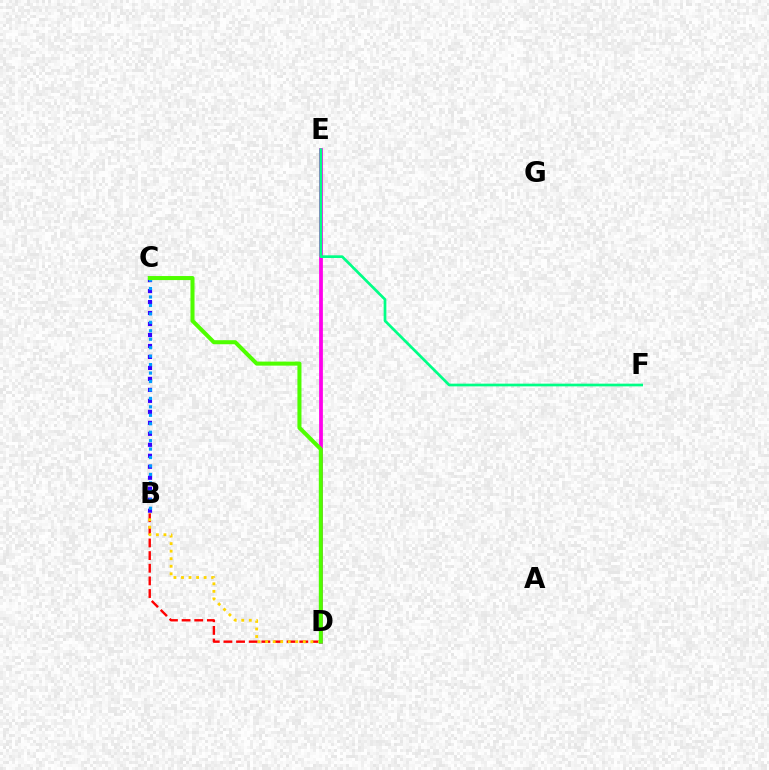{('B', 'C'): [{'color': '#3700ff', 'line_style': 'dotted', 'thickness': 2.98}, {'color': '#009eff', 'line_style': 'dotted', 'thickness': 2.3}], ('B', 'D'): [{'color': '#ff0000', 'line_style': 'dashed', 'thickness': 1.72}, {'color': '#ffd500', 'line_style': 'dotted', 'thickness': 2.05}], ('D', 'E'): [{'color': '#ff00ed', 'line_style': 'solid', 'thickness': 2.71}], ('C', 'D'): [{'color': '#4fff00', 'line_style': 'solid', 'thickness': 2.91}], ('E', 'F'): [{'color': '#00ff86', 'line_style': 'solid', 'thickness': 1.95}]}